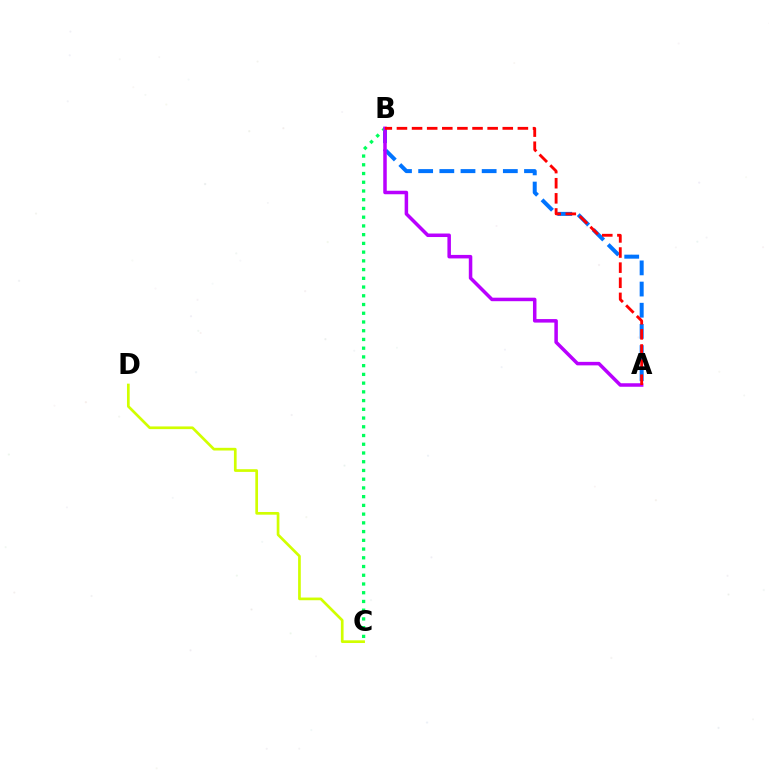{('A', 'B'): [{'color': '#0074ff', 'line_style': 'dashed', 'thickness': 2.88}, {'color': '#b900ff', 'line_style': 'solid', 'thickness': 2.53}, {'color': '#ff0000', 'line_style': 'dashed', 'thickness': 2.05}], ('C', 'D'): [{'color': '#d1ff00', 'line_style': 'solid', 'thickness': 1.94}], ('B', 'C'): [{'color': '#00ff5c', 'line_style': 'dotted', 'thickness': 2.37}]}